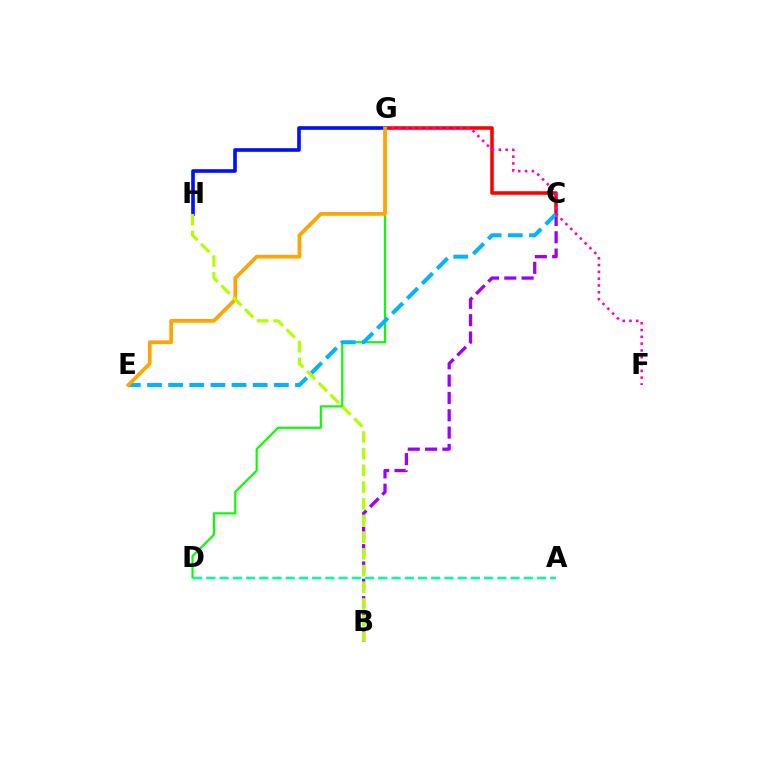{('B', 'C'): [{'color': '#9b00ff', 'line_style': 'dashed', 'thickness': 2.35}], ('D', 'G'): [{'color': '#08ff00', 'line_style': 'solid', 'thickness': 1.55}], ('C', 'G'): [{'color': '#ff0000', 'line_style': 'solid', 'thickness': 2.57}], ('C', 'E'): [{'color': '#00b5ff', 'line_style': 'dashed', 'thickness': 2.87}], ('G', 'H'): [{'color': '#0010ff', 'line_style': 'solid', 'thickness': 2.61}], ('F', 'G'): [{'color': '#ff00bd', 'line_style': 'dotted', 'thickness': 1.85}], ('E', 'G'): [{'color': '#ffa500', 'line_style': 'solid', 'thickness': 2.68}], ('A', 'D'): [{'color': '#00ff9d', 'line_style': 'dashed', 'thickness': 1.8}], ('B', 'H'): [{'color': '#b3ff00', 'line_style': 'dashed', 'thickness': 2.27}]}